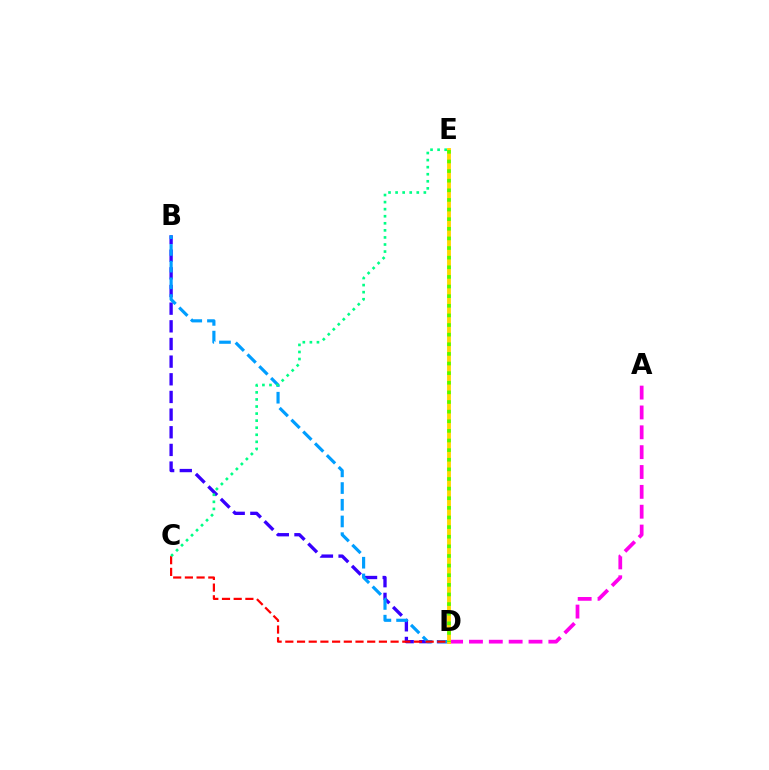{('B', 'D'): [{'color': '#3700ff', 'line_style': 'dashed', 'thickness': 2.4}, {'color': '#009eff', 'line_style': 'dashed', 'thickness': 2.27}], ('C', 'D'): [{'color': '#ff0000', 'line_style': 'dashed', 'thickness': 1.59}], ('C', 'E'): [{'color': '#00ff86', 'line_style': 'dotted', 'thickness': 1.92}], ('A', 'D'): [{'color': '#ff00ed', 'line_style': 'dashed', 'thickness': 2.7}], ('D', 'E'): [{'color': '#ffd500', 'line_style': 'solid', 'thickness': 2.77}, {'color': '#4fff00', 'line_style': 'dotted', 'thickness': 2.61}]}